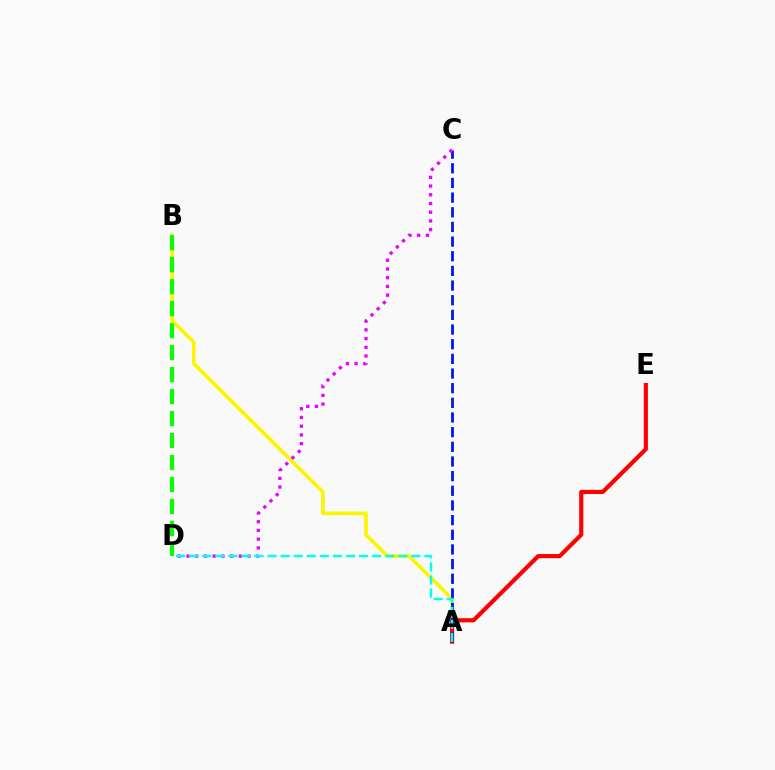{('A', 'B'): [{'color': '#fcf500', 'line_style': 'solid', 'thickness': 2.62}], ('B', 'D'): [{'color': '#08ff00', 'line_style': 'dashed', 'thickness': 2.99}], ('A', 'E'): [{'color': '#ff0000', 'line_style': 'solid', 'thickness': 3.0}], ('A', 'C'): [{'color': '#0010ff', 'line_style': 'dashed', 'thickness': 1.99}], ('C', 'D'): [{'color': '#ee00ff', 'line_style': 'dotted', 'thickness': 2.37}], ('A', 'D'): [{'color': '#00fff6', 'line_style': 'dashed', 'thickness': 1.78}]}